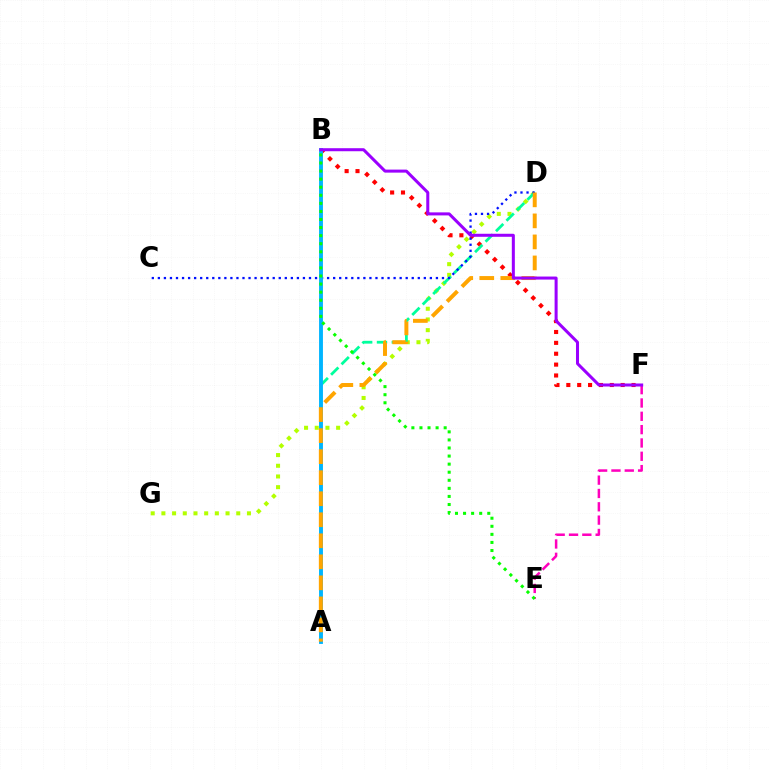{('B', 'F'): [{'color': '#ff0000', 'line_style': 'dotted', 'thickness': 2.95}, {'color': '#9b00ff', 'line_style': 'solid', 'thickness': 2.18}], ('D', 'G'): [{'color': '#b3ff00', 'line_style': 'dotted', 'thickness': 2.91}], ('A', 'D'): [{'color': '#00ff9d', 'line_style': 'dashed', 'thickness': 2.01}, {'color': '#ffa500', 'line_style': 'dashed', 'thickness': 2.86}], ('E', 'F'): [{'color': '#ff00bd', 'line_style': 'dashed', 'thickness': 1.81}], ('C', 'D'): [{'color': '#0010ff', 'line_style': 'dotted', 'thickness': 1.64}], ('A', 'B'): [{'color': '#00b5ff', 'line_style': 'solid', 'thickness': 2.79}], ('B', 'E'): [{'color': '#08ff00', 'line_style': 'dotted', 'thickness': 2.19}]}